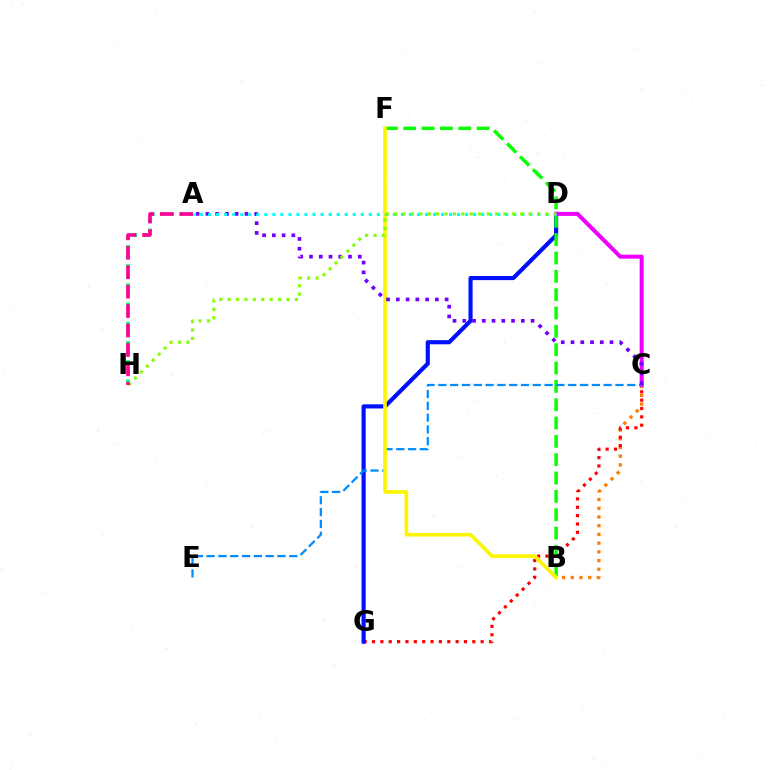{('B', 'C'): [{'color': '#ff7c00', 'line_style': 'dotted', 'thickness': 2.37}], ('C', 'G'): [{'color': '#ff0000', 'line_style': 'dotted', 'thickness': 2.27}], ('D', 'G'): [{'color': '#0010ff', 'line_style': 'solid', 'thickness': 2.98}], ('B', 'F'): [{'color': '#08ff00', 'line_style': 'dashed', 'thickness': 2.49}, {'color': '#fcf500', 'line_style': 'solid', 'thickness': 2.62}], ('C', 'D'): [{'color': '#ee00ff', 'line_style': 'solid', 'thickness': 2.88}], ('C', 'E'): [{'color': '#008cff', 'line_style': 'dashed', 'thickness': 1.6}], ('A', 'H'): [{'color': '#00ff74', 'line_style': 'dotted', 'thickness': 2.61}, {'color': '#ff0094', 'line_style': 'dashed', 'thickness': 2.64}], ('A', 'C'): [{'color': '#7200ff', 'line_style': 'dotted', 'thickness': 2.65}], ('A', 'D'): [{'color': '#00fff6', 'line_style': 'dotted', 'thickness': 2.18}], ('D', 'H'): [{'color': '#84ff00', 'line_style': 'dotted', 'thickness': 2.28}]}